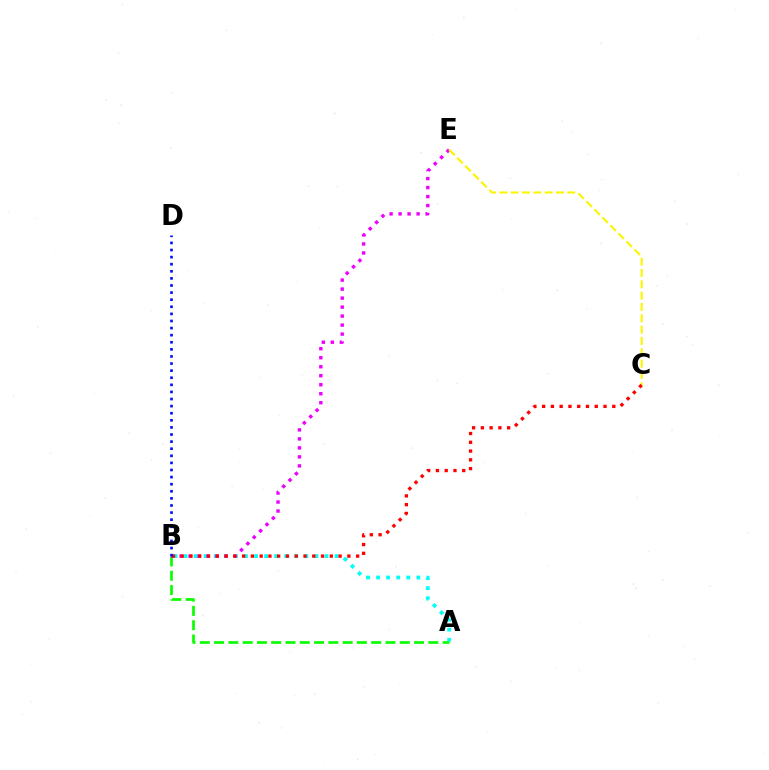{('A', 'B'): [{'color': '#00fff6', 'line_style': 'dotted', 'thickness': 2.74}, {'color': '#08ff00', 'line_style': 'dashed', 'thickness': 1.94}], ('B', 'E'): [{'color': '#ee00ff', 'line_style': 'dotted', 'thickness': 2.45}], ('C', 'E'): [{'color': '#fcf500', 'line_style': 'dashed', 'thickness': 1.54}], ('B', 'C'): [{'color': '#ff0000', 'line_style': 'dotted', 'thickness': 2.38}], ('B', 'D'): [{'color': '#0010ff', 'line_style': 'dotted', 'thickness': 1.93}]}